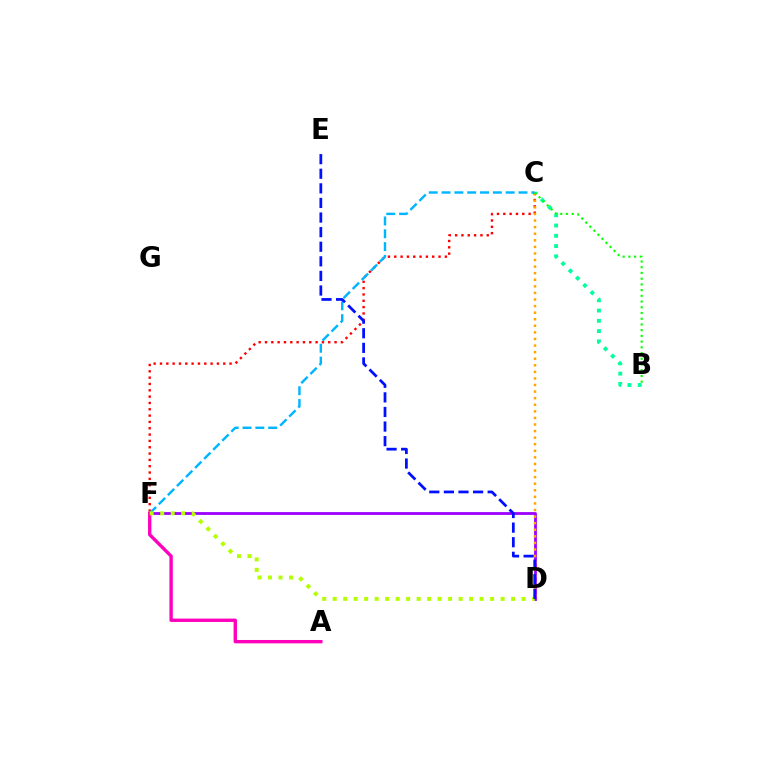{('B', 'C'): [{'color': '#00ff9d', 'line_style': 'dotted', 'thickness': 2.79}, {'color': '#08ff00', 'line_style': 'dotted', 'thickness': 1.55}], ('C', 'F'): [{'color': '#ff0000', 'line_style': 'dotted', 'thickness': 1.72}, {'color': '#00b5ff', 'line_style': 'dashed', 'thickness': 1.74}], ('D', 'F'): [{'color': '#9b00ff', 'line_style': 'solid', 'thickness': 2.01}, {'color': '#b3ff00', 'line_style': 'dotted', 'thickness': 2.85}], ('C', 'D'): [{'color': '#ffa500', 'line_style': 'dotted', 'thickness': 1.79}], ('A', 'F'): [{'color': '#ff00bd', 'line_style': 'solid', 'thickness': 2.42}], ('D', 'E'): [{'color': '#0010ff', 'line_style': 'dashed', 'thickness': 1.98}]}